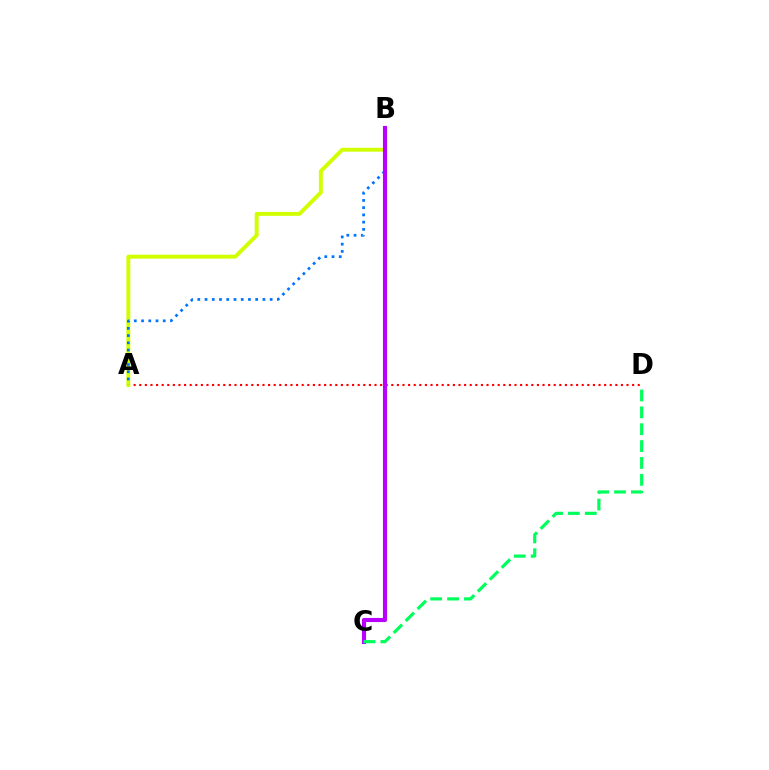{('A', 'D'): [{'color': '#ff0000', 'line_style': 'dotted', 'thickness': 1.52}], ('A', 'B'): [{'color': '#d1ff00', 'line_style': 'solid', 'thickness': 2.81}, {'color': '#0074ff', 'line_style': 'dotted', 'thickness': 1.97}], ('B', 'C'): [{'color': '#b900ff', 'line_style': 'solid', 'thickness': 2.97}], ('C', 'D'): [{'color': '#00ff5c', 'line_style': 'dashed', 'thickness': 2.29}]}